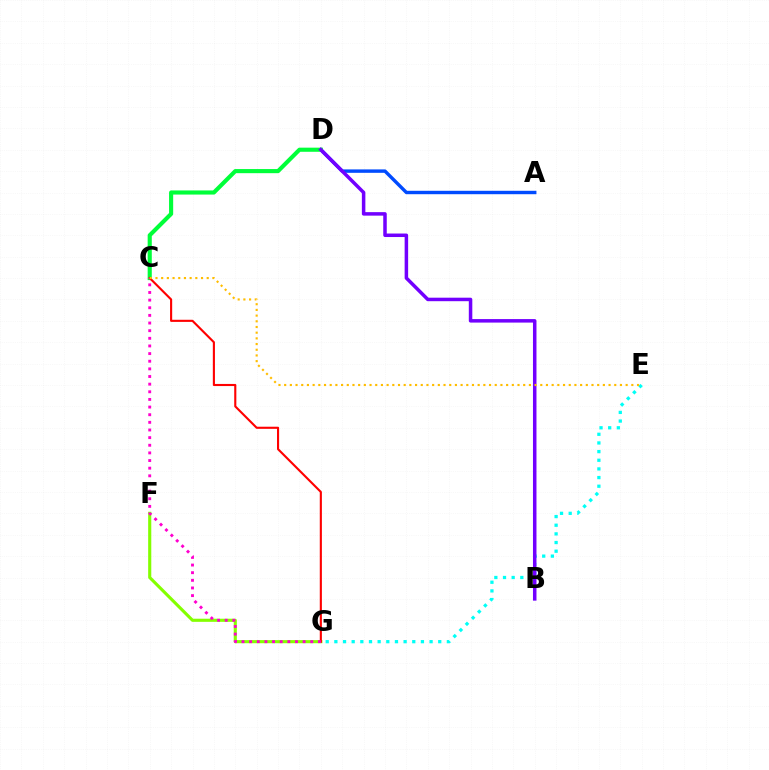{('A', 'D'): [{'color': '#004bff', 'line_style': 'solid', 'thickness': 2.46}], ('C', 'D'): [{'color': '#00ff39', 'line_style': 'solid', 'thickness': 2.97}], ('F', 'G'): [{'color': '#84ff00', 'line_style': 'solid', 'thickness': 2.25}], ('C', 'G'): [{'color': '#ff0000', 'line_style': 'solid', 'thickness': 1.53}, {'color': '#ff00cf', 'line_style': 'dotted', 'thickness': 2.08}], ('E', 'G'): [{'color': '#00fff6', 'line_style': 'dotted', 'thickness': 2.35}], ('B', 'D'): [{'color': '#7200ff', 'line_style': 'solid', 'thickness': 2.52}], ('C', 'E'): [{'color': '#ffbd00', 'line_style': 'dotted', 'thickness': 1.55}]}